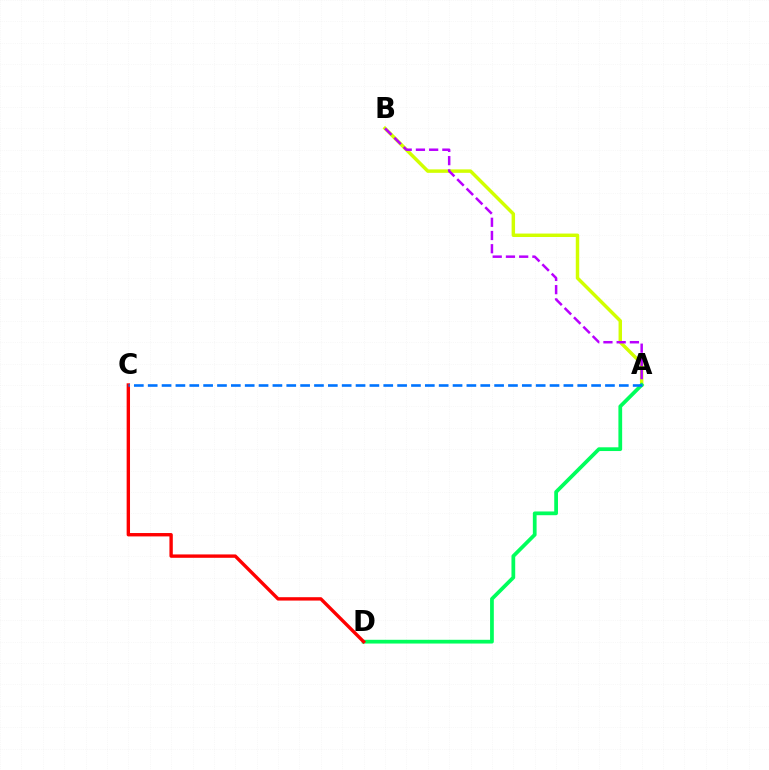{('A', 'B'): [{'color': '#d1ff00', 'line_style': 'solid', 'thickness': 2.49}, {'color': '#b900ff', 'line_style': 'dashed', 'thickness': 1.8}], ('A', 'D'): [{'color': '#00ff5c', 'line_style': 'solid', 'thickness': 2.7}], ('C', 'D'): [{'color': '#ff0000', 'line_style': 'solid', 'thickness': 2.43}], ('A', 'C'): [{'color': '#0074ff', 'line_style': 'dashed', 'thickness': 1.88}]}